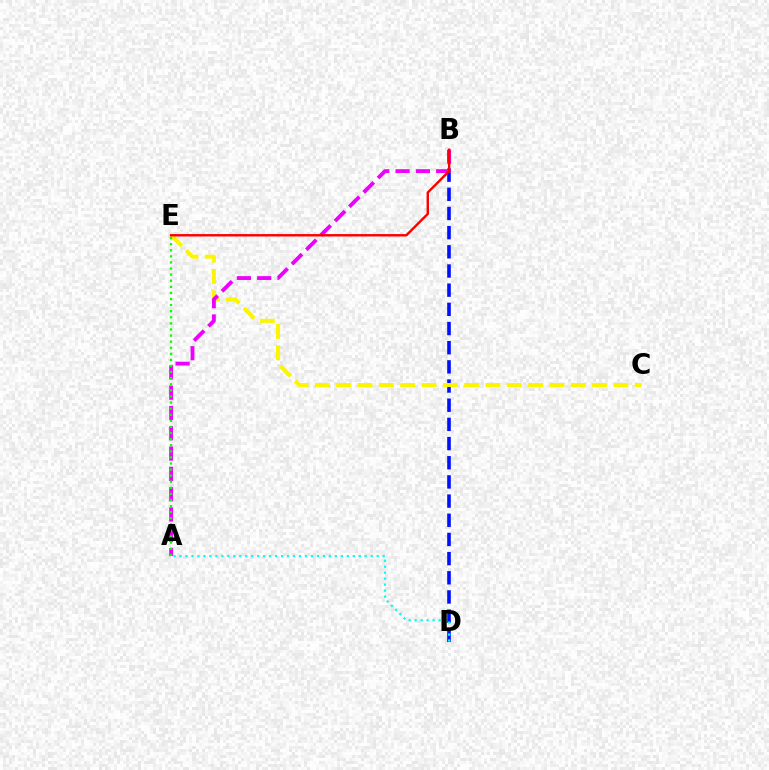{('B', 'D'): [{'color': '#0010ff', 'line_style': 'dashed', 'thickness': 2.6}], ('C', 'E'): [{'color': '#fcf500', 'line_style': 'dashed', 'thickness': 2.9}], ('A', 'B'): [{'color': '#ee00ff', 'line_style': 'dashed', 'thickness': 2.76}], ('B', 'E'): [{'color': '#ff0000', 'line_style': 'solid', 'thickness': 1.74}], ('A', 'D'): [{'color': '#00fff6', 'line_style': 'dotted', 'thickness': 1.62}], ('A', 'E'): [{'color': '#08ff00', 'line_style': 'dotted', 'thickness': 1.66}]}